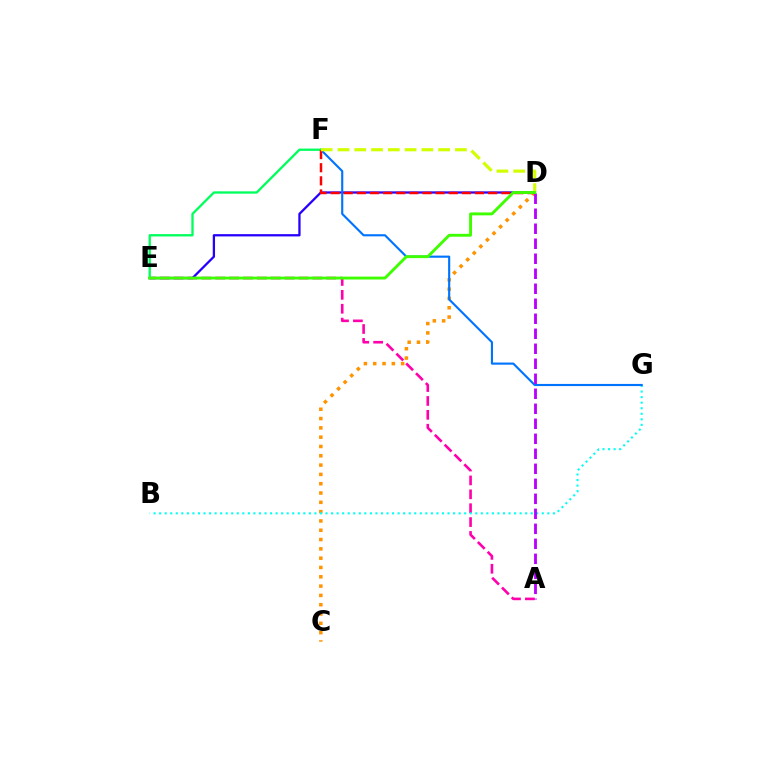{('A', 'E'): [{'color': '#ff00ac', 'line_style': 'dashed', 'thickness': 1.89}], ('C', 'D'): [{'color': '#ff9400', 'line_style': 'dotted', 'thickness': 2.53}], ('B', 'G'): [{'color': '#00fff6', 'line_style': 'dotted', 'thickness': 1.51}], ('D', 'E'): [{'color': '#2500ff', 'line_style': 'solid', 'thickness': 1.64}, {'color': '#3dff00', 'line_style': 'solid', 'thickness': 2.08}], ('F', 'G'): [{'color': '#0074ff', 'line_style': 'solid', 'thickness': 1.54}], ('E', 'F'): [{'color': '#00ff5c', 'line_style': 'solid', 'thickness': 1.67}], ('D', 'F'): [{'color': '#ff0000', 'line_style': 'dashed', 'thickness': 1.78}, {'color': '#d1ff00', 'line_style': 'dashed', 'thickness': 2.28}], ('A', 'D'): [{'color': '#b900ff', 'line_style': 'dashed', 'thickness': 2.04}]}